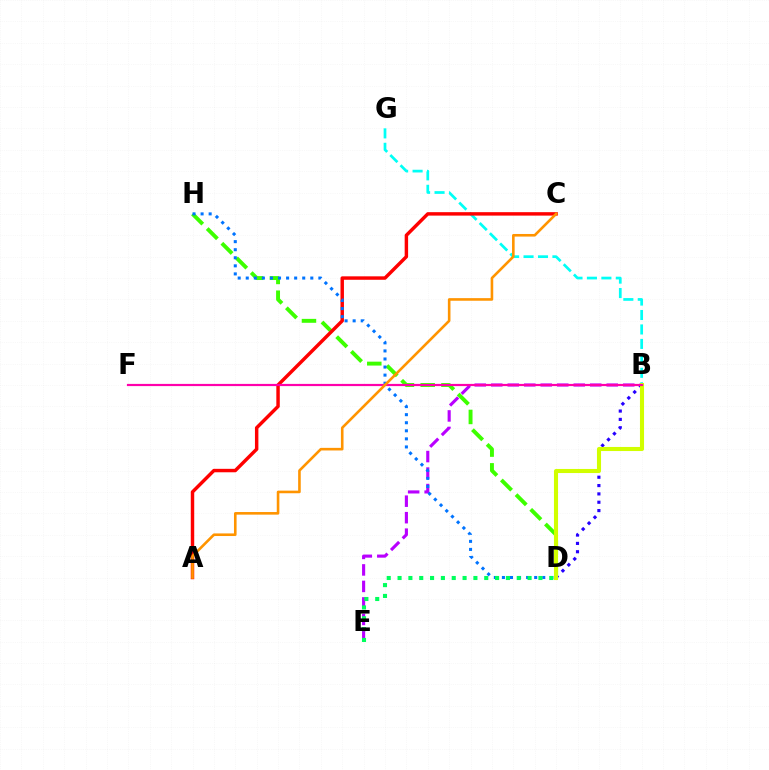{('B', 'E'): [{'color': '#b900ff', 'line_style': 'dashed', 'thickness': 2.24}], ('B', 'D'): [{'color': '#2500ff', 'line_style': 'dotted', 'thickness': 2.27}, {'color': '#d1ff00', 'line_style': 'solid', 'thickness': 2.94}], ('B', 'G'): [{'color': '#00fff6', 'line_style': 'dashed', 'thickness': 1.96}], ('D', 'H'): [{'color': '#3dff00', 'line_style': 'dashed', 'thickness': 2.82}, {'color': '#0074ff', 'line_style': 'dotted', 'thickness': 2.19}], ('A', 'C'): [{'color': '#ff0000', 'line_style': 'solid', 'thickness': 2.48}, {'color': '#ff9400', 'line_style': 'solid', 'thickness': 1.88}], ('B', 'F'): [{'color': '#ff00ac', 'line_style': 'solid', 'thickness': 1.58}], ('D', 'E'): [{'color': '#00ff5c', 'line_style': 'dotted', 'thickness': 2.94}]}